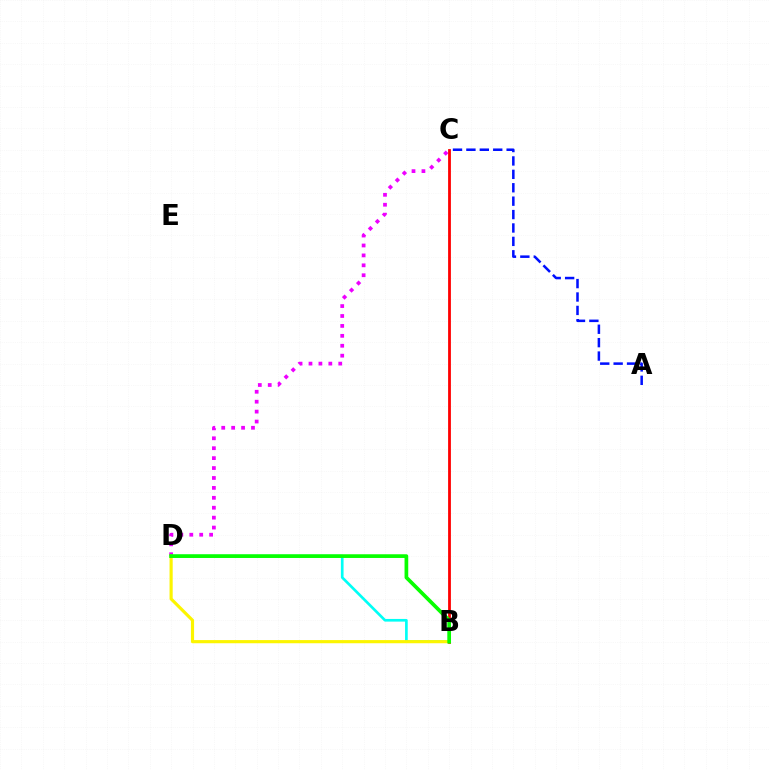{('C', 'D'): [{'color': '#ee00ff', 'line_style': 'dotted', 'thickness': 2.7}], ('B', 'C'): [{'color': '#ff0000', 'line_style': 'solid', 'thickness': 2.01}], ('B', 'D'): [{'color': '#00fff6', 'line_style': 'solid', 'thickness': 1.92}, {'color': '#fcf500', 'line_style': 'solid', 'thickness': 2.27}, {'color': '#08ff00', 'line_style': 'solid', 'thickness': 2.67}], ('A', 'C'): [{'color': '#0010ff', 'line_style': 'dashed', 'thickness': 1.82}]}